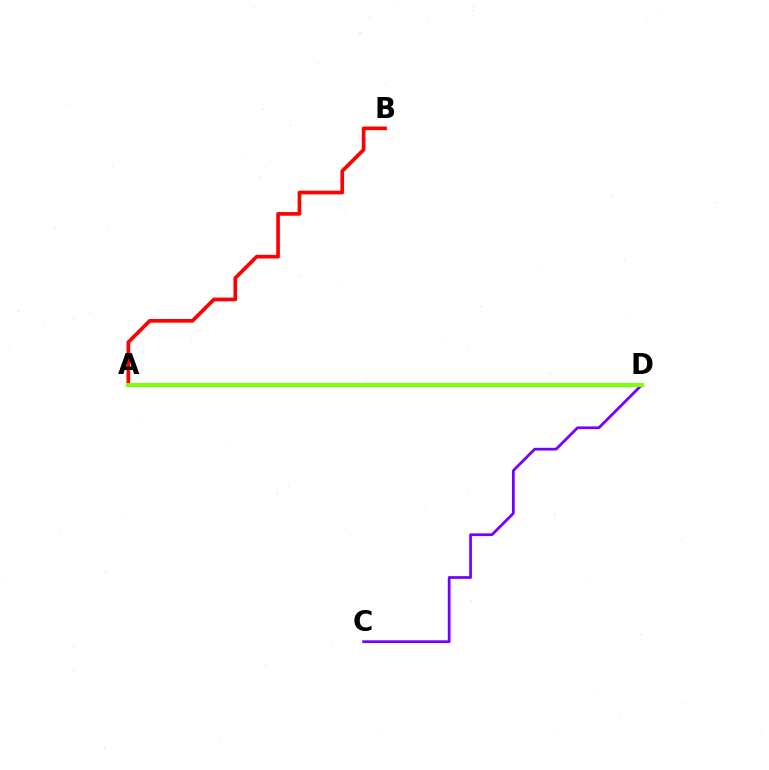{('A', 'D'): [{'color': '#00fff6', 'line_style': 'solid', 'thickness': 2.98}, {'color': '#84ff00', 'line_style': 'solid', 'thickness': 2.81}], ('C', 'D'): [{'color': '#7200ff', 'line_style': 'solid', 'thickness': 1.96}], ('A', 'B'): [{'color': '#ff0000', 'line_style': 'solid', 'thickness': 2.64}]}